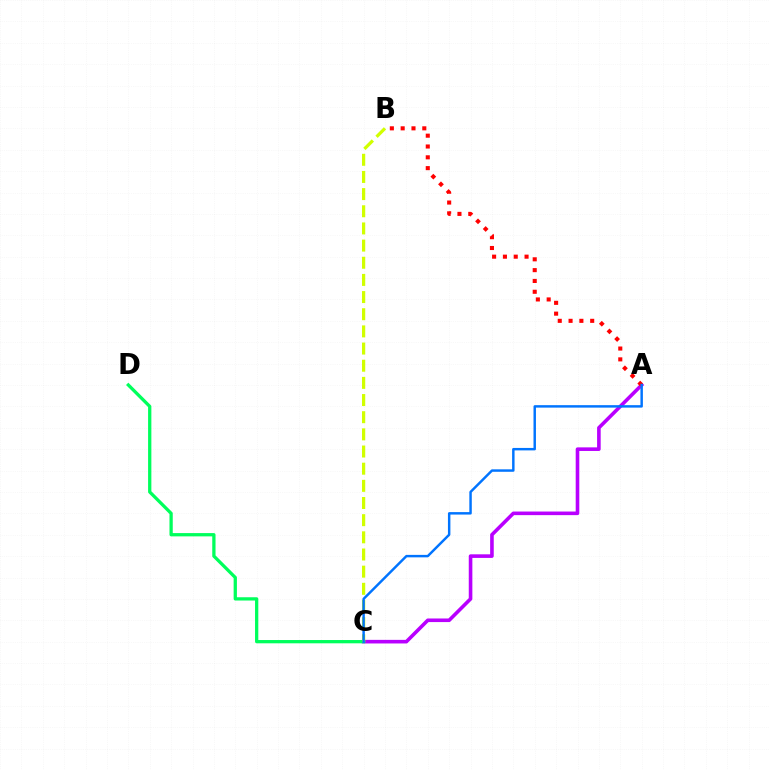{('A', 'C'): [{'color': '#b900ff', 'line_style': 'solid', 'thickness': 2.59}, {'color': '#0074ff', 'line_style': 'solid', 'thickness': 1.77}], ('A', 'B'): [{'color': '#ff0000', 'line_style': 'dotted', 'thickness': 2.94}], ('C', 'D'): [{'color': '#00ff5c', 'line_style': 'solid', 'thickness': 2.36}], ('B', 'C'): [{'color': '#d1ff00', 'line_style': 'dashed', 'thickness': 2.33}]}